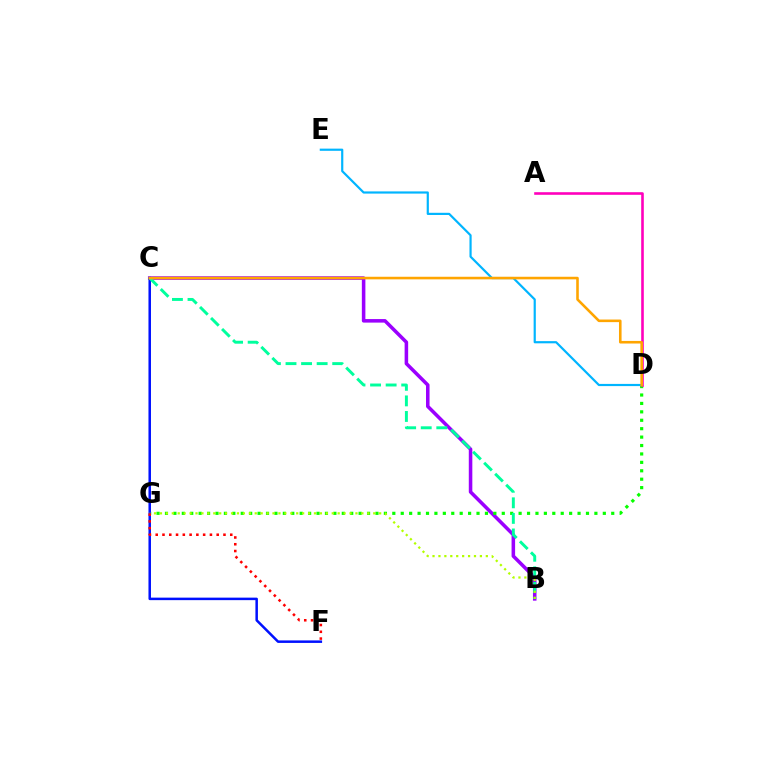{('B', 'C'): [{'color': '#9b00ff', 'line_style': 'solid', 'thickness': 2.55}, {'color': '#00ff9d', 'line_style': 'dashed', 'thickness': 2.12}], ('D', 'G'): [{'color': '#08ff00', 'line_style': 'dotted', 'thickness': 2.29}], ('C', 'F'): [{'color': '#0010ff', 'line_style': 'solid', 'thickness': 1.8}], ('A', 'D'): [{'color': '#ff00bd', 'line_style': 'solid', 'thickness': 1.88}], ('D', 'E'): [{'color': '#00b5ff', 'line_style': 'solid', 'thickness': 1.57}], ('C', 'D'): [{'color': '#ffa500', 'line_style': 'solid', 'thickness': 1.86}], ('B', 'G'): [{'color': '#b3ff00', 'line_style': 'dotted', 'thickness': 1.61}], ('F', 'G'): [{'color': '#ff0000', 'line_style': 'dotted', 'thickness': 1.84}]}